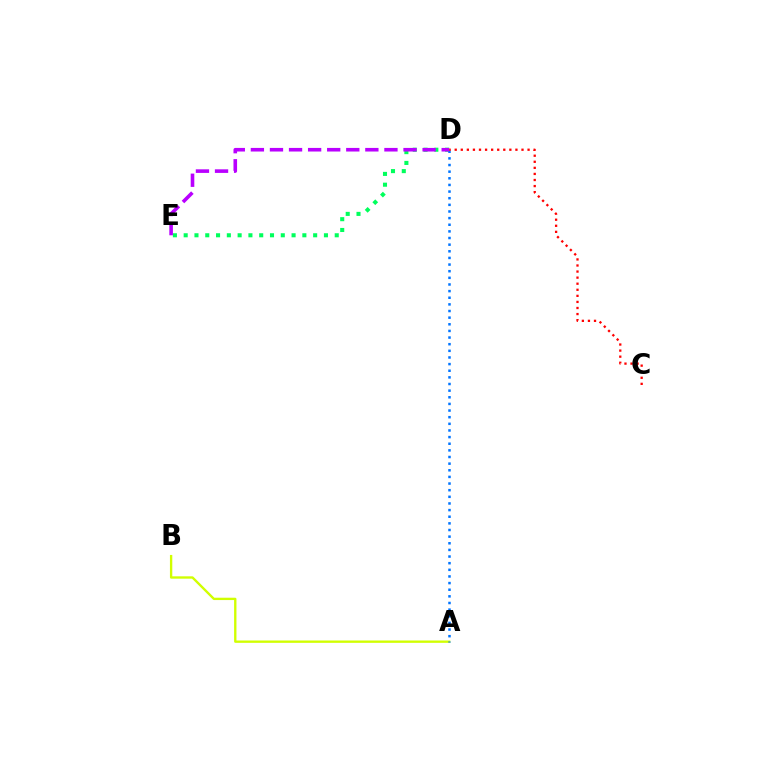{('D', 'E'): [{'color': '#00ff5c', 'line_style': 'dotted', 'thickness': 2.93}, {'color': '#b900ff', 'line_style': 'dashed', 'thickness': 2.59}], ('A', 'B'): [{'color': '#d1ff00', 'line_style': 'solid', 'thickness': 1.69}], ('A', 'D'): [{'color': '#0074ff', 'line_style': 'dotted', 'thickness': 1.8}], ('C', 'D'): [{'color': '#ff0000', 'line_style': 'dotted', 'thickness': 1.65}]}